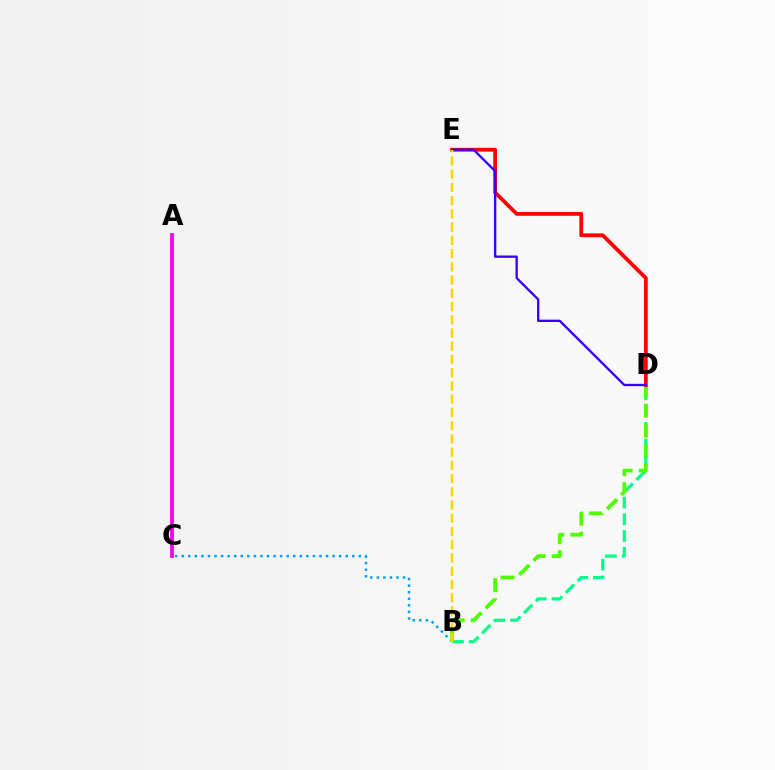{('B', 'C'): [{'color': '#009eff', 'line_style': 'dotted', 'thickness': 1.78}], ('B', 'D'): [{'color': '#00ff86', 'line_style': 'dashed', 'thickness': 2.27}, {'color': '#4fff00', 'line_style': 'dashed', 'thickness': 2.72}], ('D', 'E'): [{'color': '#ff0000', 'line_style': 'solid', 'thickness': 2.71}, {'color': '#3700ff', 'line_style': 'solid', 'thickness': 1.68}], ('A', 'C'): [{'color': '#ff00ed', 'line_style': 'solid', 'thickness': 2.74}], ('B', 'E'): [{'color': '#ffd500', 'line_style': 'dashed', 'thickness': 1.8}]}